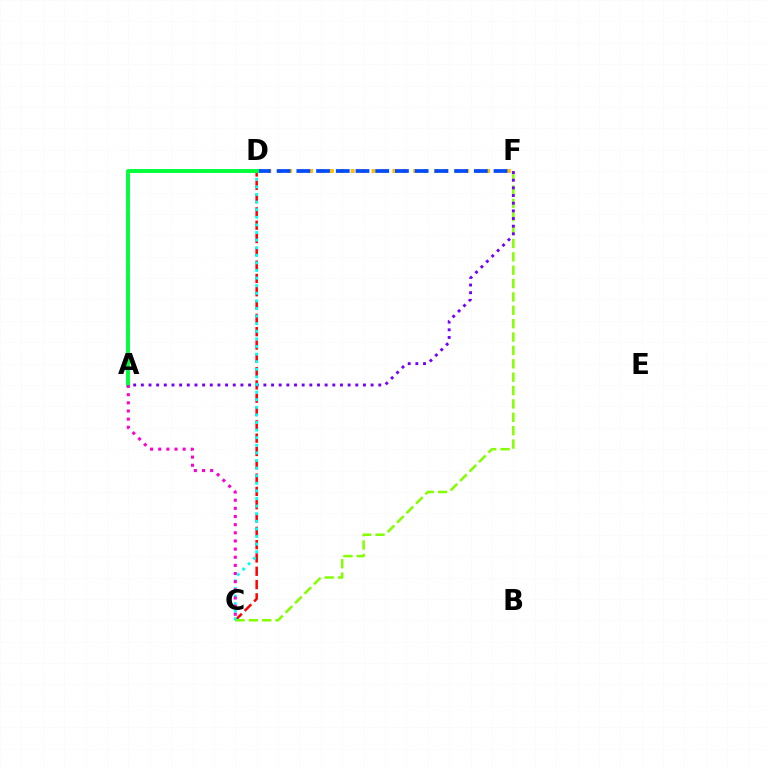{('C', 'D'): [{'color': '#ff0000', 'line_style': 'dashed', 'thickness': 1.81}, {'color': '#00fff6', 'line_style': 'dotted', 'thickness': 2.06}], ('C', 'F'): [{'color': '#84ff00', 'line_style': 'dashed', 'thickness': 1.82}], ('D', 'F'): [{'color': '#ffbd00', 'line_style': 'dotted', 'thickness': 2.83}, {'color': '#004bff', 'line_style': 'dashed', 'thickness': 2.68}], ('A', 'F'): [{'color': '#7200ff', 'line_style': 'dotted', 'thickness': 2.08}], ('A', 'D'): [{'color': '#00ff39', 'line_style': 'solid', 'thickness': 2.79}], ('A', 'C'): [{'color': '#ff00cf', 'line_style': 'dotted', 'thickness': 2.21}]}